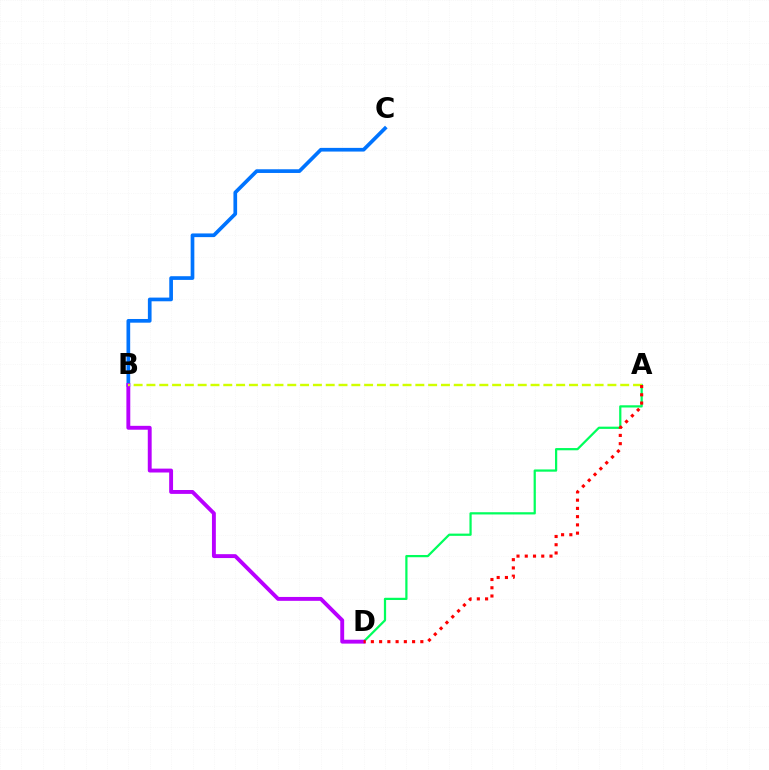{('A', 'D'): [{'color': '#00ff5c', 'line_style': 'solid', 'thickness': 1.61}, {'color': '#ff0000', 'line_style': 'dotted', 'thickness': 2.24}], ('B', 'C'): [{'color': '#0074ff', 'line_style': 'solid', 'thickness': 2.66}], ('B', 'D'): [{'color': '#b900ff', 'line_style': 'solid', 'thickness': 2.8}], ('A', 'B'): [{'color': '#d1ff00', 'line_style': 'dashed', 'thickness': 1.74}]}